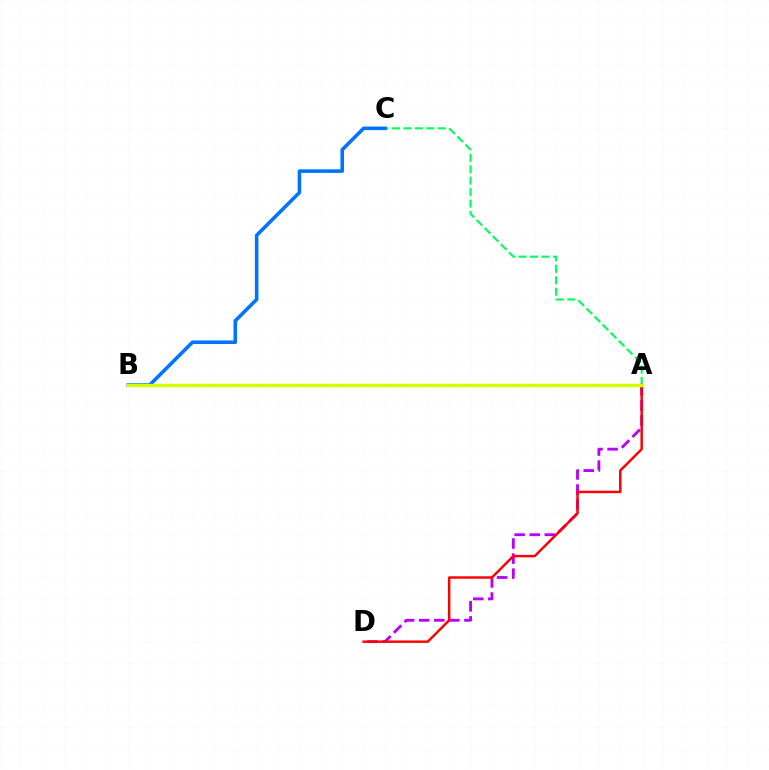{('A', 'D'): [{'color': '#b900ff', 'line_style': 'dashed', 'thickness': 2.05}, {'color': '#ff0000', 'line_style': 'solid', 'thickness': 1.76}], ('A', 'C'): [{'color': '#00ff5c', 'line_style': 'dashed', 'thickness': 1.55}], ('B', 'C'): [{'color': '#0074ff', 'line_style': 'solid', 'thickness': 2.57}], ('A', 'B'): [{'color': '#d1ff00', 'line_style': 'solid', 'thickness': 2.44}]}